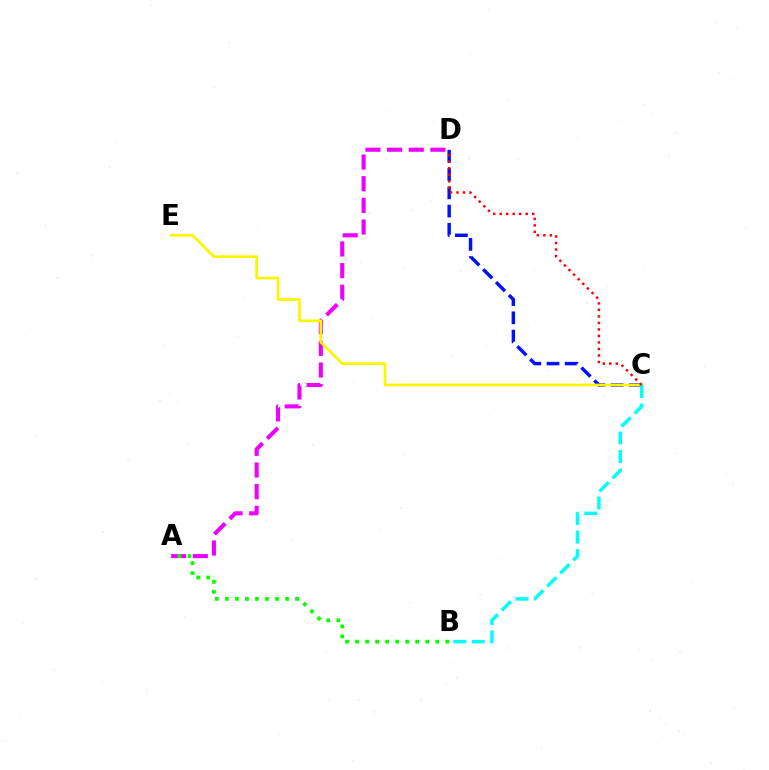{('A', 'D'): [{'color': '#ee00ff', 'line_style': 'dashed', 'thickness': 2.94}], ('C', 'D'): [{'color': '#0010ff', 'line_style': 'dashed', 'thickness': 2.48}, {'color': '#ff0000', 'line_style': 'dotted', 'thickness': 1.77}], ('C', 'E'): [{'color': '#fcf500', 'line_style': 'solid', 'thickness': 1.95}], ('A', 'B'): [{'color': '#08ff00', 'line_style': 'dotted', 'thickness': 2.72}], ('B', 'C'): [{'color': '#00fff6', 'line_style': 'dashed', 'thickness': 2.51}]}